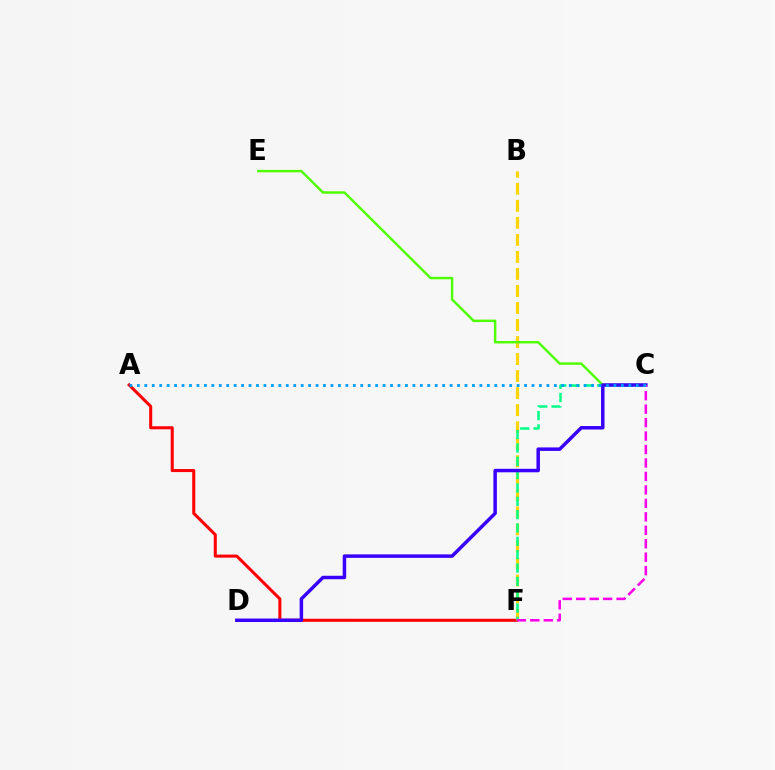{('A', 'F'): [{'color': '#ff0000', 'line_style': 'solid', 'thickness': 2.19}], ('B', 'F'): [{'color': '#ffd500', 'line_style': 'dashed', 'thickness': 2.31}], ('C', 'F'): [{'color': '#00ff86', 'line_style': 'dashed', 'thickness': 1.81}, {'color': '#ff00ed', 'line_style': 'dashed', 'thickness': 1.83}], ('C', 'E'): [{'color': '#4fff00', 'line_style': 'solid', 'thickness': 1.76}], ('C', 'D'): [{'color': '#3700ff', 'line_style': 'solid', 'thickness': 2.51}], ('A', 'C'): [{'color': '#009eff', 'line_style': 'dotted', 'thickness': 2.02}]}